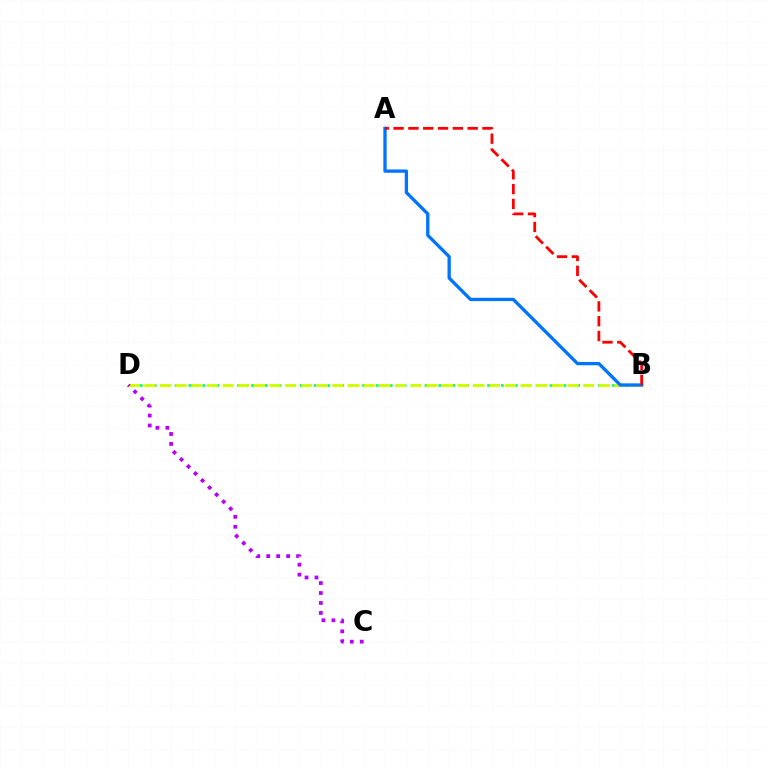{('B', 'D'): [{'color': '#00ff5c', 'line_style': 'dotted', 'thickness': 1.89}, {'color': '#d1ff00', 'line_style': 'dashed', 'thickness': 2.13}], ('A', 'B'): [{'color': '#0074ff', 'line_style': 'solid', 'thickness': 2.38}, {'color': '#ff0000', 'line_style': 'dashed', 'thickness': 2.01}], ('C', 'D'): [{'color': '#b900ff', 'line_style': 'dotted', 'thickness': 2.7}]}